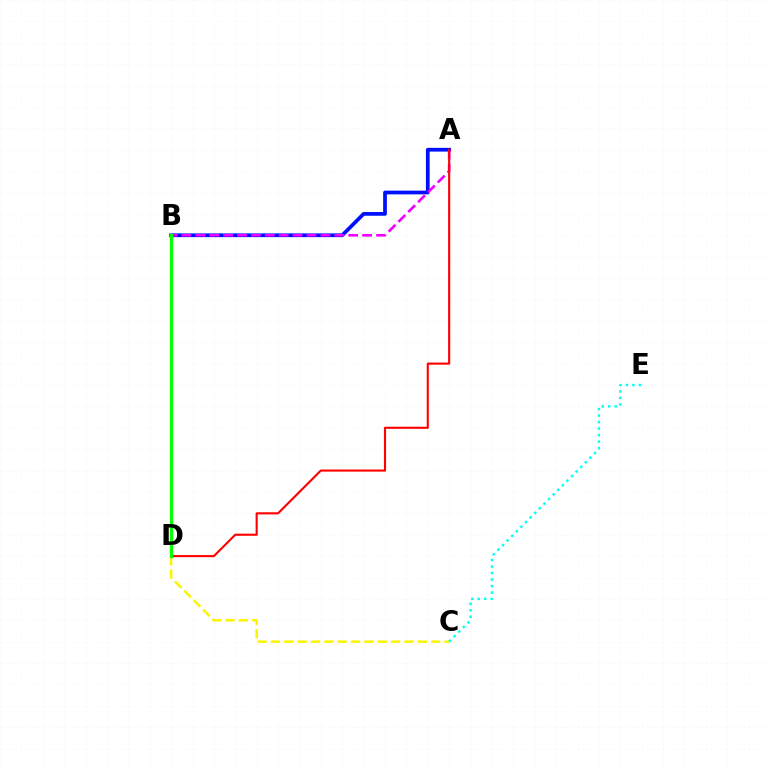{('A', 'B'): [{'color': '#0010ff', 'line_style': 'solid', 'thickness': 2.69}, {'color': '#ee00ff', 'line_style': 'dashed', 'thickness': 1.89}], ('C', 'D'): [{'color': '#fcf500', 'line_style': 'dashed', 'thickness': 1.81}], ('C', 'E'): [{'color': '#00fff6', 'line_style': 'dotted', 'thickness': 1.77}], ('A', 'D'): [{'color': '#ff0000', 'line_style': 'solid', 'thickness': 1.53}], ('B', 'D'): [{'color': '#08ff00', 'line_style': 'solid', 'thickness': 2.34}]}